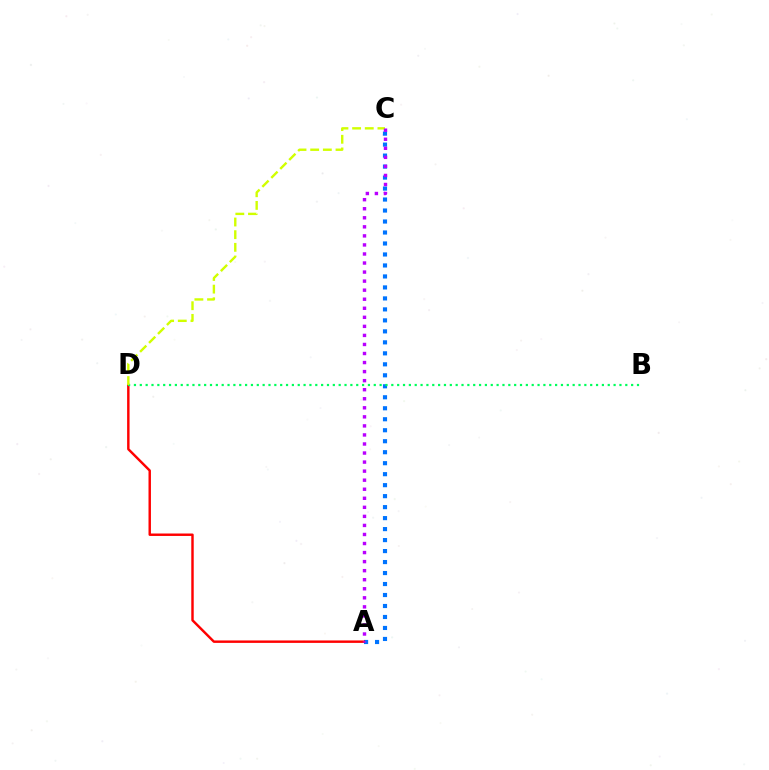{('A', 'C'): [{'color': '#0074ff', 'line_style': 'dotted', 'thickness': 2.98}, {'color': '#b900ff', 'line_style': 'dotted', 'thickness': 2.46}], ('A', 'D'): [{'color': '#ff0000', 'line_style': 'solid', 'thickness': 1.76}], ('B', 'D'): [{'color': '#00ff5c', 'line_style': 'dotted', 'thickness': 1.59}], ('C', 'D'): [{'color': '#d1ff00', 'line_style': 'dashed', 'thickness': 1.72}]}